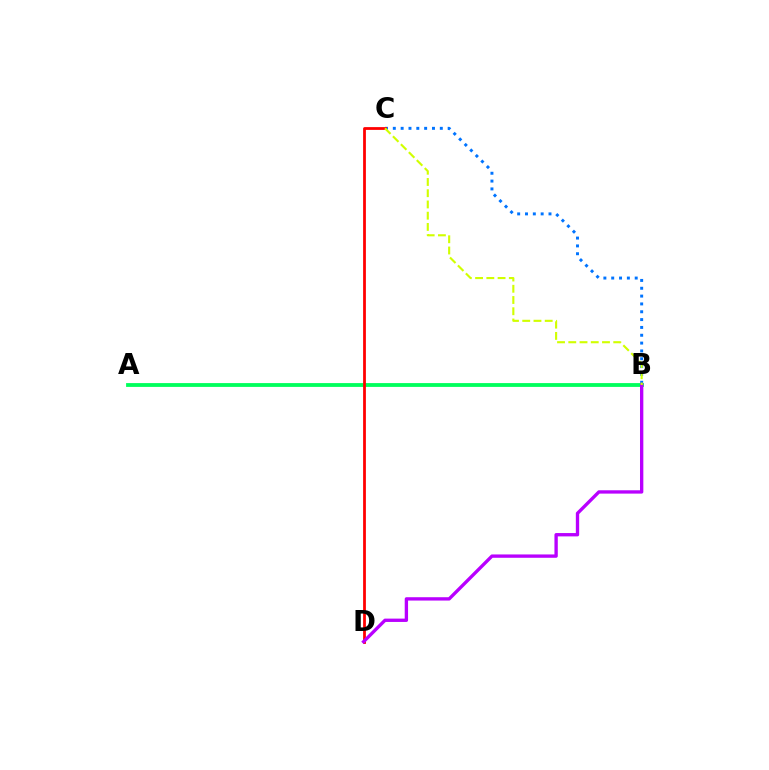{('B', 'C'): [{'color': '#0074ff', 'line_style': 'dotted', 'thickness': 2.13}, {'color': '#d1ff00', 'line_style': 'dashed', 'thickness': 1.53}], ('A', 'B'): [{'color': '#00ff5c', 'line_style': 'solid', 'thickness': 2.74}], ('C', 'D'): [{'color': '#ff0000', 'line_style': 'solid', 'thickness': 2.0}], ('B', 'D'): [{'color': '#b900ff', 'line_style': 'solid', 'thickness': 2.4}]}